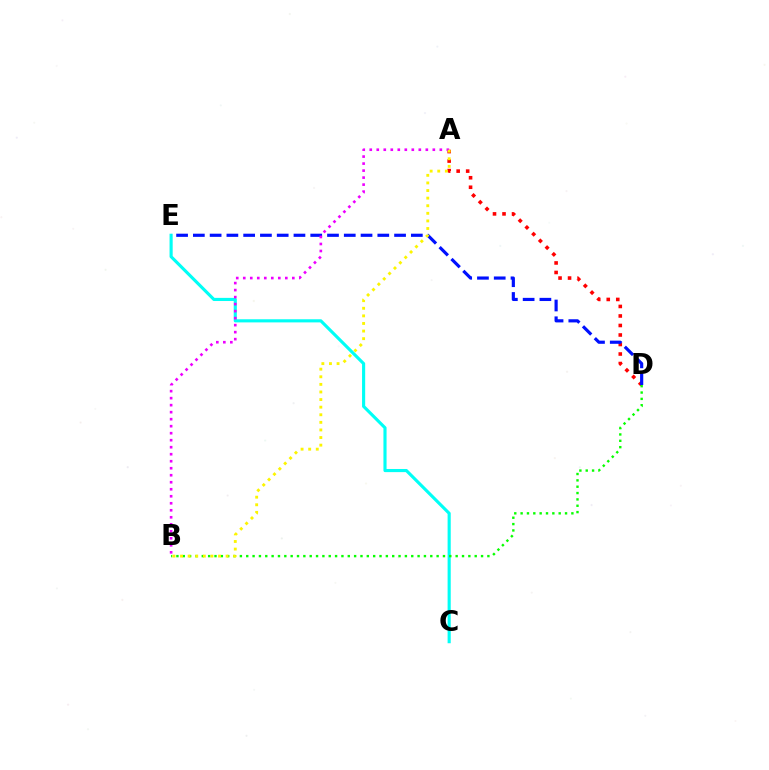{('C', 'E'): [{'color': '#00fff6', 'line_style': 'solid', 'thickness': 2.26}], ('A', 'D'): [{'color': '#ff0000', 'line_style': 'dotted', 'thickness': 2.58}], ('D', 'E'): [{'color': '#0010ff', 'line_style': 'dashed', 'thickness': 2.28}], ('A', 'B'): [{'color': '#ee00ff', 'line_style': 'dotted', 'thickness': 1.9}, {'color': '#fcf500', 'line_style': 'dotted', 'thickness': 2.06}], ('B', 'D'): [{'color': '#08ff00', 'line_style': 'dotted', 'thickness': 1.72}]}